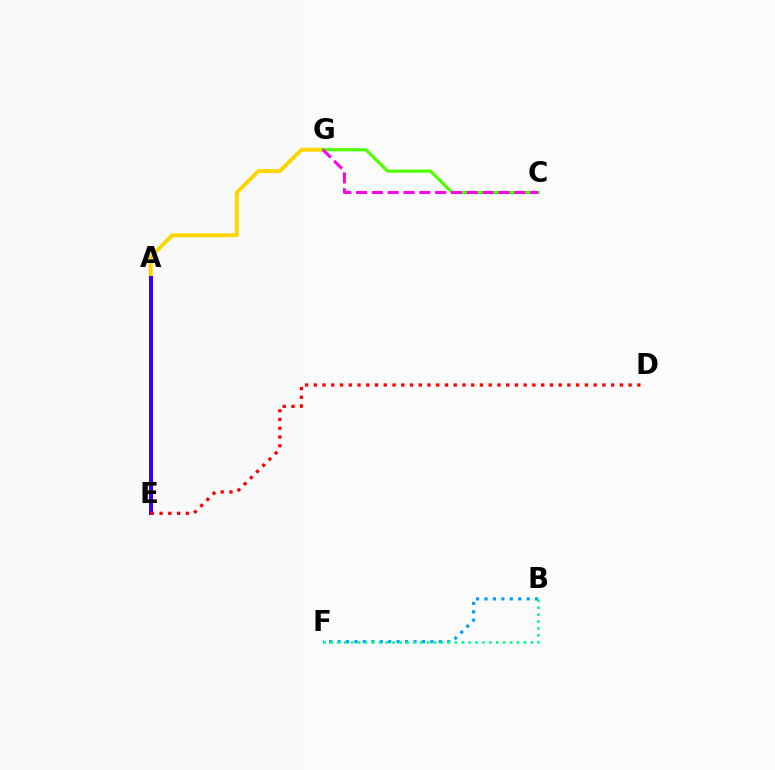{('A', 'G'): [{'color': '#ffd500', 'line_style': 'solid', 'thickness': 2.83}], ('A', 'E'): [{'color': '#3700ff', 'line_style': 'solid', 'thickness': 2.87}], ('B', 'F'): [{'color': '#009eff', 'line_style': 'dotted', 'thickness': 2.29}, {'color': '#00ff86', 'line_style': 'dotted', 'thickness': 1.88}], ('C', 'G'): [{'color': '#4fff00', 'line_style': 'solid', 'thickness': 2.28}, {'color': '#ff00ed', 'line_style': 'dashed', 'thickness': 2.15}], ('D', 'E'): [{'color': '#ff0000', 'line_style': 'dotted', 'thickness': 2.38}]}